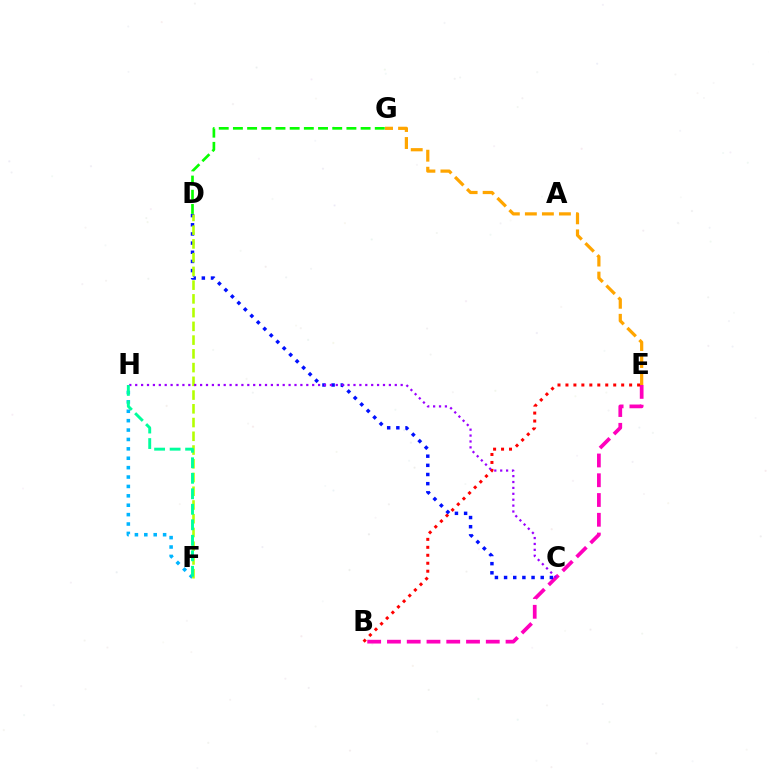{('B', 'E'): [{'color': '#ff00bd', 'line_style': 'dashed', 'thickness': 2.69}, {'color': '#ff0000', 'line_style': 'dotted', 'thickness': 2.16}], ('E', 'G'): [{'color': '#ffa500', 'line_style': 'dashed', 'thickness': 2.31}], ('F', 'H'): [{'color': '#00b5ff', 'line_style': 'dotted', 'thickness': 2.55}, {'color': '#00ff9d', 'line_style': 'dashed', 'thickness': 2.11}], ('C', 'D'): [{'color': '#0010ff', 'line_style': 'dotted', 'thickness': 2.49}], ('D', 'F'): [{'color': '#b3ff00', 'line_style': 'dashed', 'thickness': 1.87}], ('D', 'G'): [{'color': '#08ff00', 'line_style': 'dashed', 'thickness': 1.93}], ('C', 'H'): [{'color': '#9b00ff', 'line_style': 'dotted', 'thickness': 1.6}]}